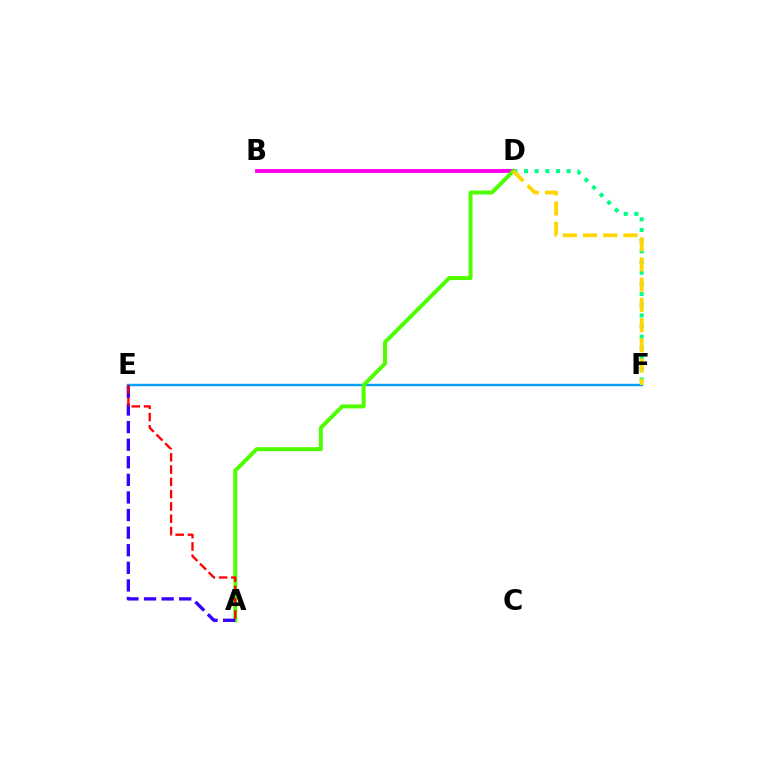{('D', 'F'): [{'color': '#00ff86', 'line_style': 'dotted', 'thickness': 2.9}, {'color': '#ffd500', 'line_style': 'dashed', 'thickness': 2.75}], ('B', 'D'): [{'color': '#ff00ed', 'line_style': 'solid', 'thickness': 2.81}], ('E', 'F'): [{'color': '#009eff', 'line_style': 'solid', 'thickness': 1.73}], ('A', 'D'): [{'color': '#4fff00', 'line_style': 'solid', 'thickness': 2.86}], ('A', 'E'): [{'color': '#3700ff', 'line_style': 'dashed', 'thickness': 2.39}, {'color': '#ff0000', 'line_style': 'dashed', 'thickness': 1.67}]}